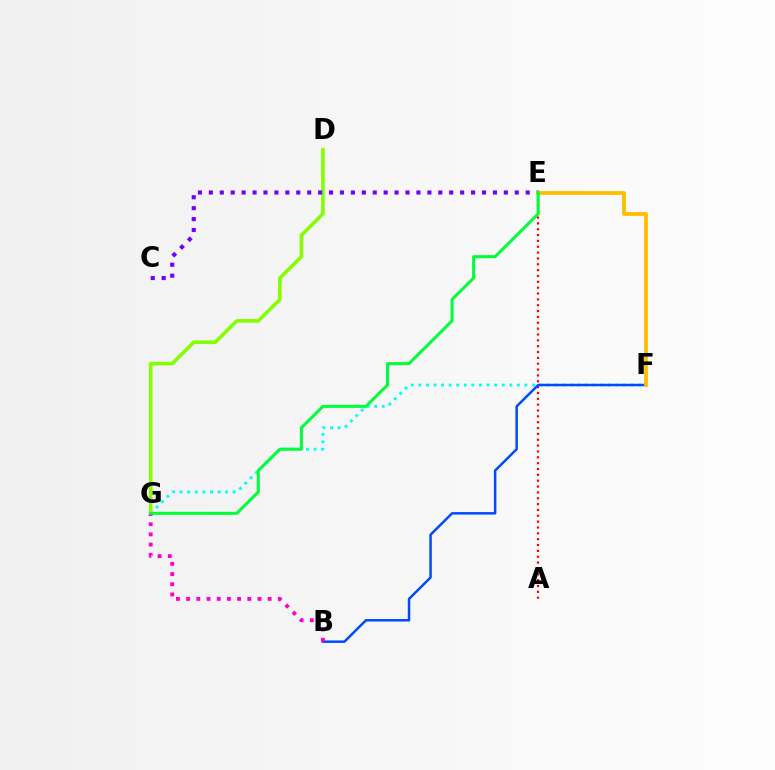{('A', 'E'): [{'color': '#ff0000', 'line_style': 'dotted', 'thickness': 1.59}], ('F', 'G'): [{'color': '#00fff6', 'line_style': 'dotted', 'thickness': 2.06}], ('D', 'G'): [{'color': '#84ff00', 'line_style': 'solid', 'thickness': 2.59}], ('B', 'F'): [{'color': '#004bff', 'line_style': 'solid', 'thickness': 1.8}], ('C', 'E'): [{'color': '#7200ff', 'line_style': 'dotted', 'thickness': 2.97}], ('B', 'G'): [{'color': '#ff00cf', 'line_style': 'dotted', 'thickness': 2.77}], ('E', 'F'): [{'color': '#ffbd00', 'line_style': 'solid', 'thickness': 2.72}], ('E', 'G'): [{'color': '#00ff39', 'line_style': 'solid', 'thickness': 2.18}]}